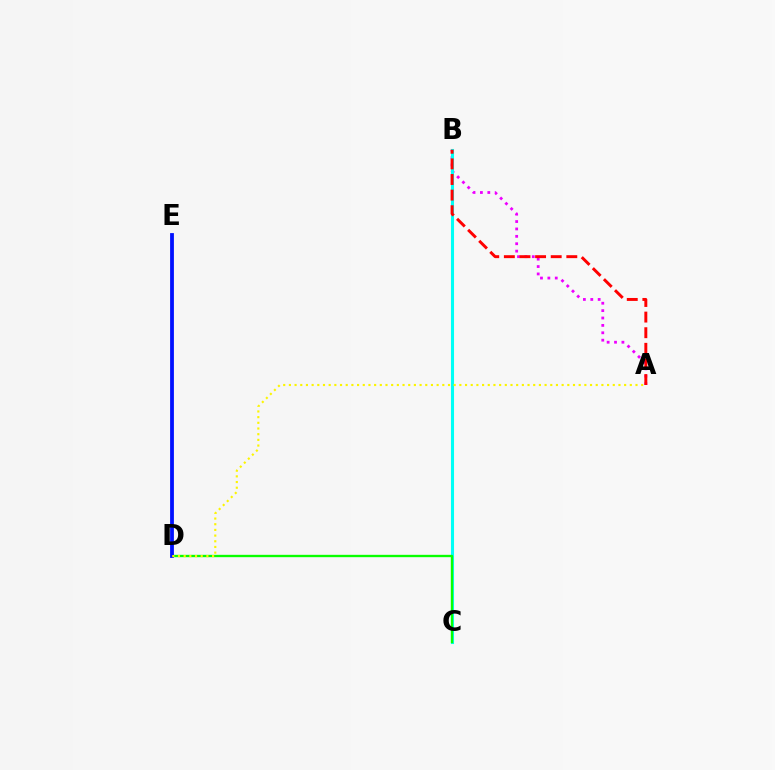{('A', 'B'): [{'color': '#ee00ff', 'line_style': 'dotted', 'thickness': 2.01}, {'color': '#ff0000', 'line_style': 'dashed', 'thickness': 2.12}], ('B', 'C'): [{'color': '#00fff6', 'line_style': 'solid', 'thickness': 2.21}], ('C', 'D'): [{'color': '#08ff00', 'line_style': 'solid', 'thickness': 1.69}], ('D', 'E'): [{'color': '#0010ff', 'line_style': 'solid', 'thickness': 2.73}], ('A', 'D'): [{'color': '#fcf500', 'line_style': 'dotted', 'thickness': 1.54}]}